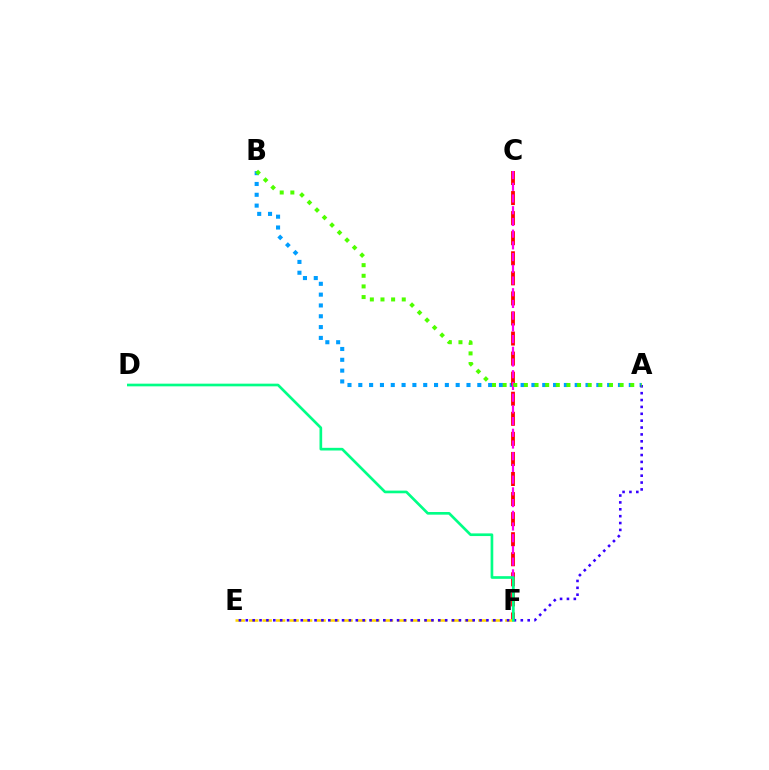{('A', 'B'): [{'color': '#009eff', 'line_style': 'dotted', 'thickness': 2.94}, {'color': '#4fff00', 'line_style': 'dotted', 'thickness': 2.89}], ('C', 'F'): [{'color': '#ff0000', 'line_style': 'dashed', 'thickness': 2.73}, {'color': '#ff00ed', 'line_style': 'dashed', 'thickness': 1.59}], ('E', 'F'): [{'color': '#ffd500', 'line_style': 'dashed', 'thickness': 1.83}], ('A', 'E'): [{'color': '#3700ff', 'line_style': 'dotted', 'thickness': 1.87}], ('D', 'F'): [{'color': '#00ff86', 'line_style': 'solid', 'thickness': 1.92}]}